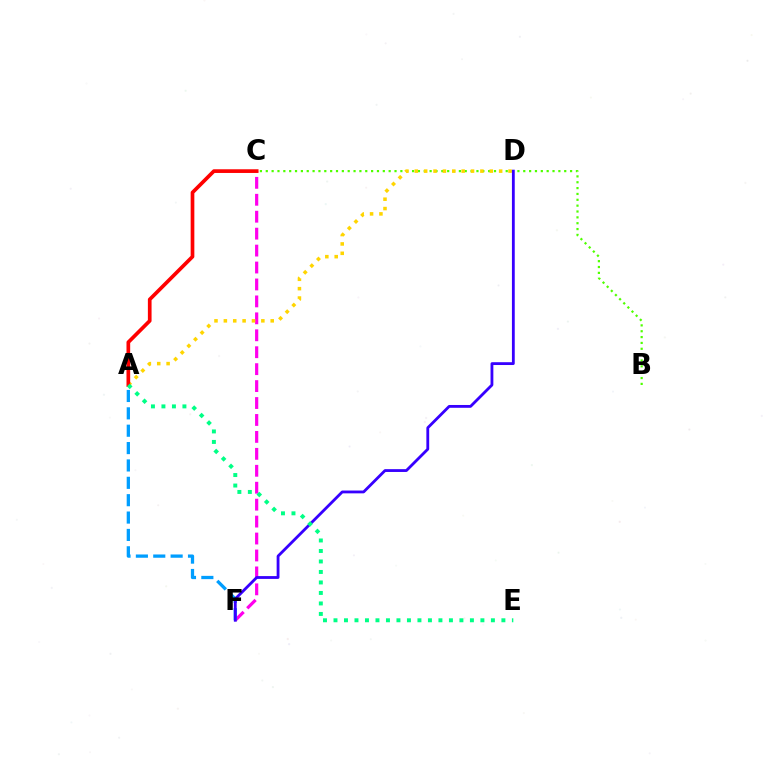{('C', 'F'): [{'color': '#ff00ed', 'line_style': 'dashed', 'thickness': 2.3}], ('B', 'C'): [{'color': '#4fff00', 'line_style': 'dotted', 'thickness': 1.59}], ('A', 'D'): [{'color': '#ffd500', 'line_style': 'dotted', 'thickness': 2.55}], ('A', 'C'): [{'color': '#ff0000', 'line_style': 'solid', 'thickness': 2.66}], ('A', 'F'): [{'color': '#009eff', 'line_style': 'dashed', 'thickness': 2.36}], ('D', 'F'): [{'color': '#3700ff', 'line_style': 'solid', 'thickness': 2.03}], ('A', 'E'): [{'color': '#00ff86', 'line_style': 'dotted', 'thickness': 2.85}]}